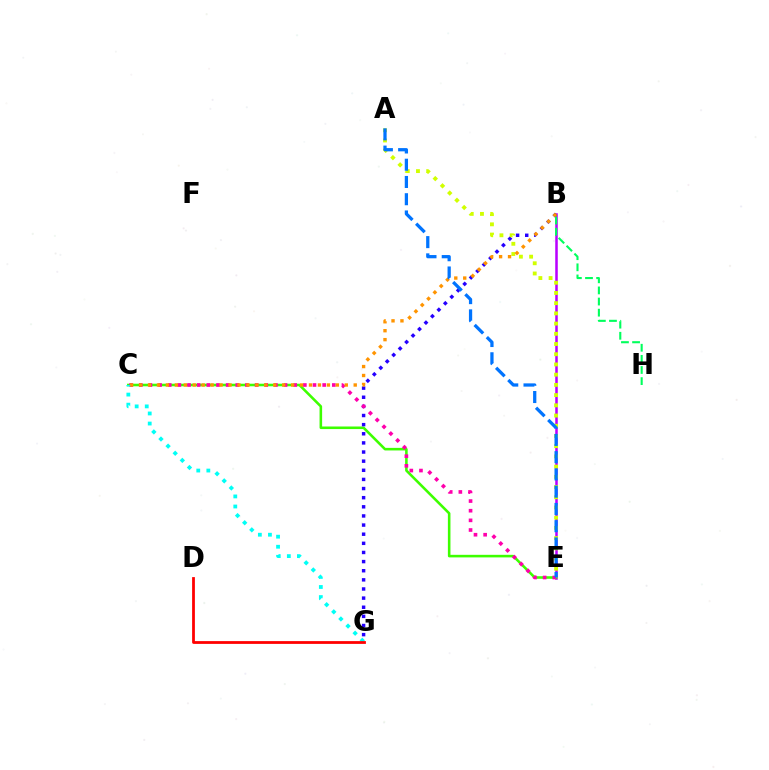{('B', 'E'): [{'color': '#b900ff', 'line_style': 'solid', 'thickness': 1.83}], ('C', 'E'): [{'color': '#3dff00', 'line_style': 'solid', 'thickness': 1.85}, {'color': '#ff00ac', 'line_style': 'dotted', 'thickness': 2.62}], ('B', 'G'): [{'color': '#2500ff', 'line_style': 'dotted', 'thickness': 2.48}], ('A', 'E'): [{'color': '#d1ff00', 'line_style': 'dotted', 'thickness': 2.78}, {'color': '#0074ff', 'line_style': 'dashed', 'thickness': 2.34}], ('B', 'C'): [{'color': '#ff9400', 'line_style': 'dotted', 'thickness': 2.43}], ('C', 'G'): [{'color': '#00fff6', 'line_style': 'dotted', 'thickness': 2.74}], ('D', 'G'): [{'color': '#ff0000', 'line_style': 'solid', 'thickness': 2.0}], ('B', 'H'): [{'color': '#00ff5c', 'line_style': 'dashed', 'thickness': 1.51}]}